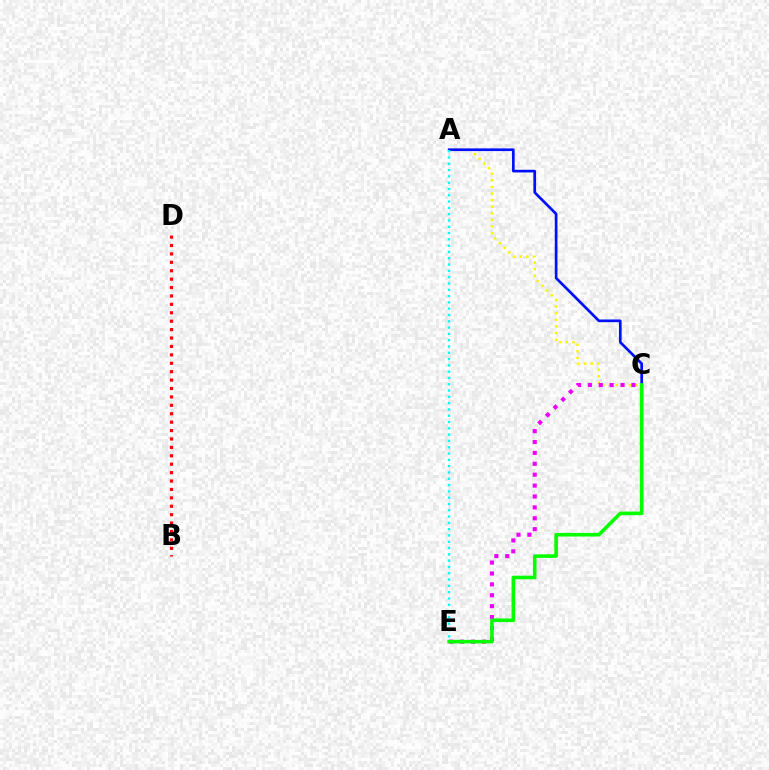{('A', 'C'): [{'color': '#fcf500', 'line_style': 'dotted', 'thickness': 1.8}, {'color': '#0010ff', 'line_style': 'solid', 'thickness': 1.94}], ('B', 'D'): [{'color': '#ff0000', 'line_style': 'dotted', 'thickness': 2.29}], ('C', 'E'): [{'color': '#ee00ff', 'line_style': 'dotted', 'thickness': 2.96}, {'color': '#08ff00', 'line_style': 'solid', 'thickness': 2.6}], ('A', 'E'): [{'color': '#00fff6', 'line_style': 'dotted', 'thickness': 1.71}]}